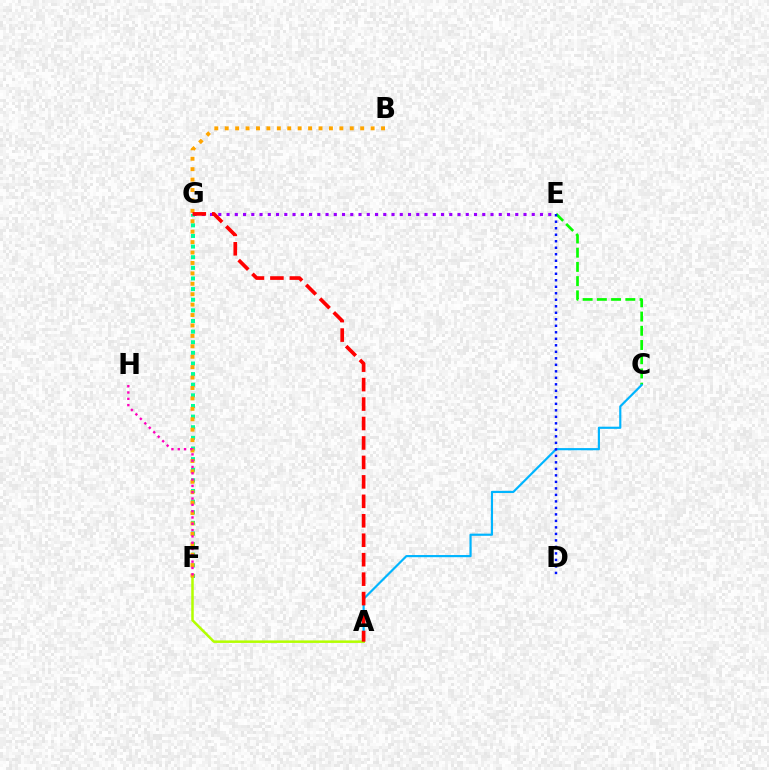{('F', 'G'): [{'color': '#00ff9d', 'line_style': 'dotted', 'thickness': 2.89}], ('E', 'G'): [{'color': '#9b00ff', 'line_style': 'dotted', 'thickness': 2.24}], ('C', 'E'): [{'color': '#08ff00', 'line_style': 'dashed', 'thickness': 1.93}], ('A', 'C'): [{'color': '#00b5ff', 'line_style': 'solid', 'thickness': 1.56}], ('A', 'F'): [{'color': '#b3ff00', 'line_style': 'solid', 'thickness': 1.81}], ('B', 'F'): [{'color': '#ffa500', 'line_style': 'dotted', 'thickness': 2.83}], ('F', 'H'): [{'color': '#ff00bd', 'line_style': 'dotted', 'thickness': 1.71}], ('A', 'G'): [{'color': '#ff0000', 'line_style': 'dashed', 'thickness': 2.64}], ('D', 'E'): [{'color': '#0010ff', 'line_style': 'dotted', 'thickness': 1.77}]}